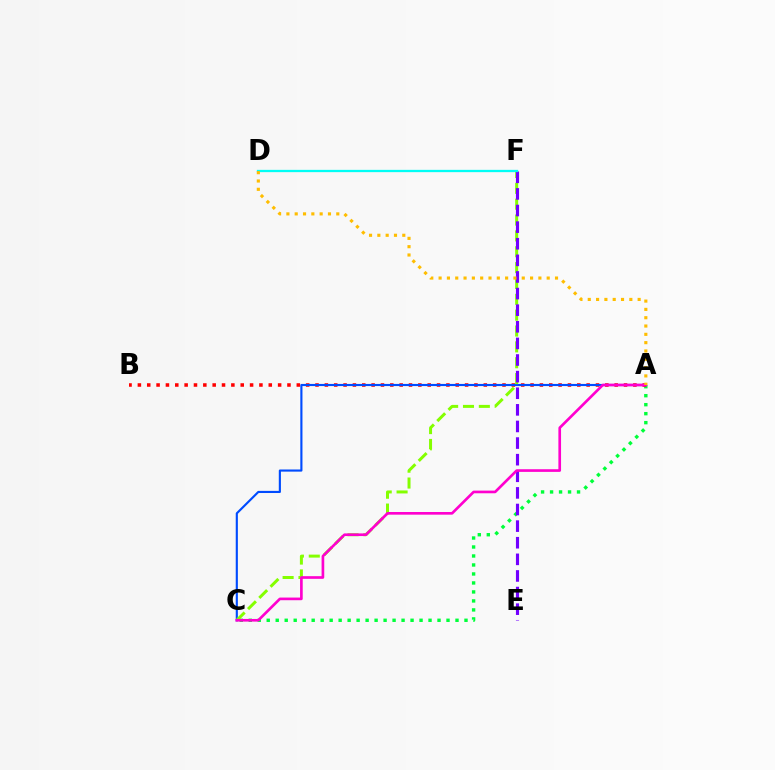{('A', 'C'): [{'color': '#00ff39', 'line_style': 'dotted', 'thickness': 2.44}, {'color': '#004bff', 'line_style': 'solid', 'thickness': 1.54}, {'color': '#ff00cf', 'line_style': 'solid', 'thickness': 1.92}], ('A', 'B'): [{'color': '#ff0000', 'line_style': 'dotted', 'thickness': 2.54}], ('C', 'F'): [{'color': '#84ff00', 'line_style': 'dashed', 'thickness': 2.15}], ('E', 'F'): [{'color': '#7200ff', 'line_style': 'dashed', 'thickness': 2.26}], ('D', 'F'): [{'color': '#00fff6', 'line_style': 'solid', 'thickness': 1.65}], ('A', 'D'): [{'color': '#ffbd00', 'line_style': 'dotted', 'thickness': 2.26}]}